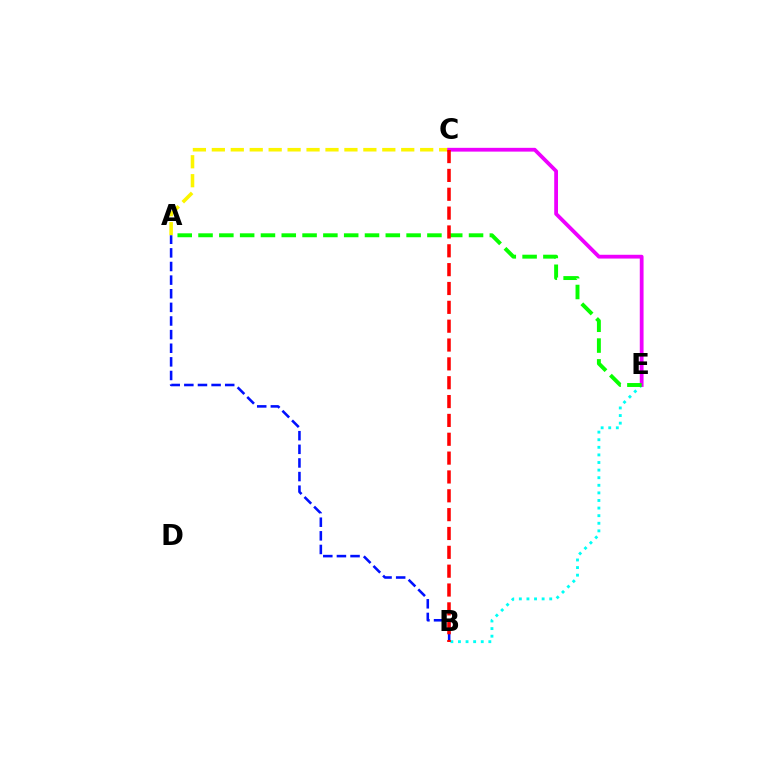{('A', 'C'): [{'color': '#fcf500', 'line_style': 'dashed', 'thickness': 2.57}], ('A', 'B'): [{'color': '#0010ff', 'line_style': 'dashed', 'thickness': 1.85}], ('B', 'E'): [{'color': '#00fff6', 'line_style': 'dotted', 'thickness': 2.06}], ('C', 'E'): [{'color': '#ee00ff', 'line_style': 'solid', 'thickness': 2.72}], ('A', 'E'): [{'color': '#08ff00', 'line_style': 'dashed', 'thickness': 2.83}], ('B', 'C'): [{'color': '#ff0000', 'line_style': 'dashed', 'thickness': 2.56}]}